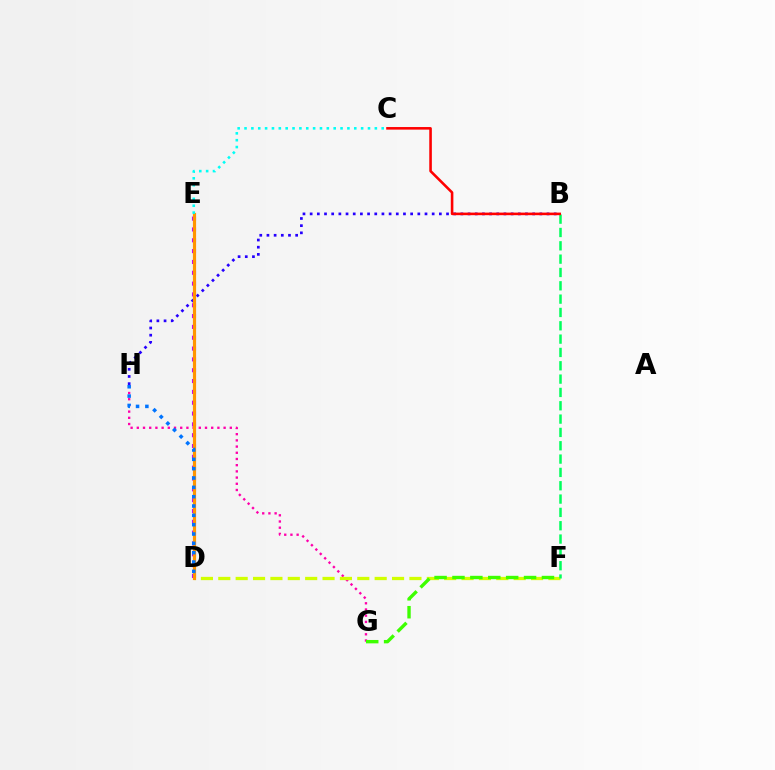{('B', 'H'): [{'color': '#2500ff', 'line_style': 'dotted', 'thickness': 1.95}], ('D', 'E'): [{'color': '#b900ff', 'line_style': 'dotted', 'thickness': 2.94}, {'color': '#ff9400', 'line_style': 'solid', 'thickness': 2.29}], ('G', 'H'): [{'color': '#ff00ac', 'line_style': 'dotted', 'thickness': 1.68}], ('D', 'F'): [{'color': '#d1ff00', 'line_style': 'dashed', 'thickness': 2.36}], ('B', 'F'): [{'color': '#00ff5c', 'line_style': 'dashed', 'thickness': 1.81}], ('F', 'G'): [{'color': '#3dff00', 'line_style': 'dashed', 'thickness': 2.43}], ('B', 'C'): [{'color': '#ff0000', 'line_style': 'solid', 'thickness': 1.86}], ('D', 'H'): [{'color': '#0074ff', 'line_style': 'dotted', 'thickness': 2.54}], ('C', 'E'): [{'color': '#00fff6', 'line_style': 'dotted', 'thickness': 1.86}]}